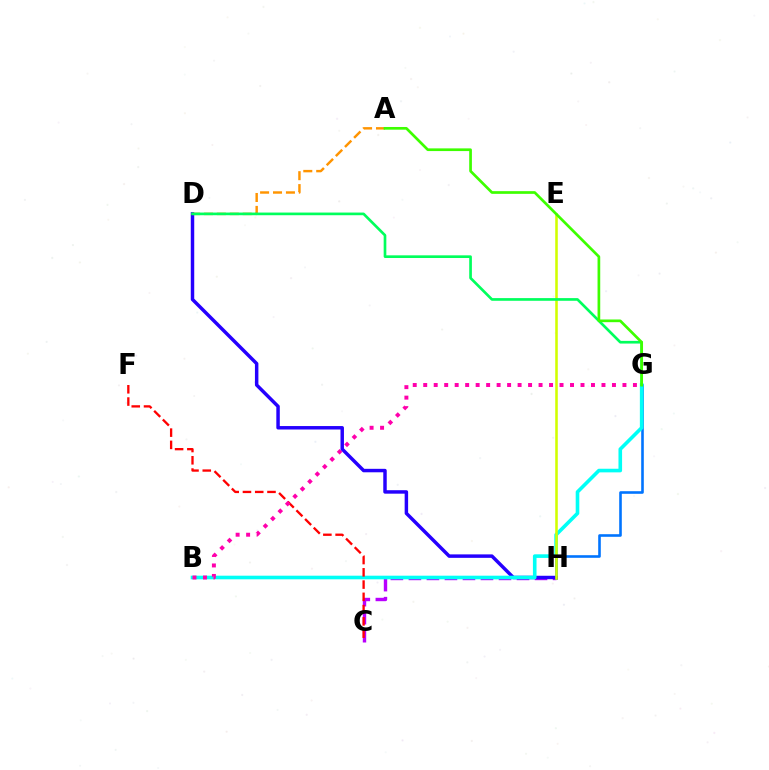{('C', 'H'): [{'color': '#b900ff', 'line_style': 'dashed', 'thickness': 2.45}], ('G', 'H'): [{'color': '#0074ff', 'line_style': 'solid', 'thickness': 1.87}], ('D', 'H'): [{'color': '#2500ff', 'line_style': 'solid', 'thickness': 2.49}], ('B', 'G'): [{'color': '#00fff6', 'line_style': 'solid', 'thickness': 2.6}, {'color': '#ff00ac', 'line_style': 'dotted', 'thickness': 2.85}], ('E', 'H'): [{'color': '#d1ff00', 'line_style': 'solid', 'thickness': 1.85}], ('A', 'D'): [{'color': '#ff9400', 'line_style': 'dashed', 'thickness': 1.75}], ('D', 'G'): [{'color': '#00ff5c', 'line_style': 'solid', 'thickness': 1.92}], ('C', 'F'): [{'color': '#ff0000', 'line_style': 'dashed', 'thickness': 1.67}], ('A', 'G'): [{'color': '#3dff00', 'line_style': 'solid', 'thickness': 1.94}]}